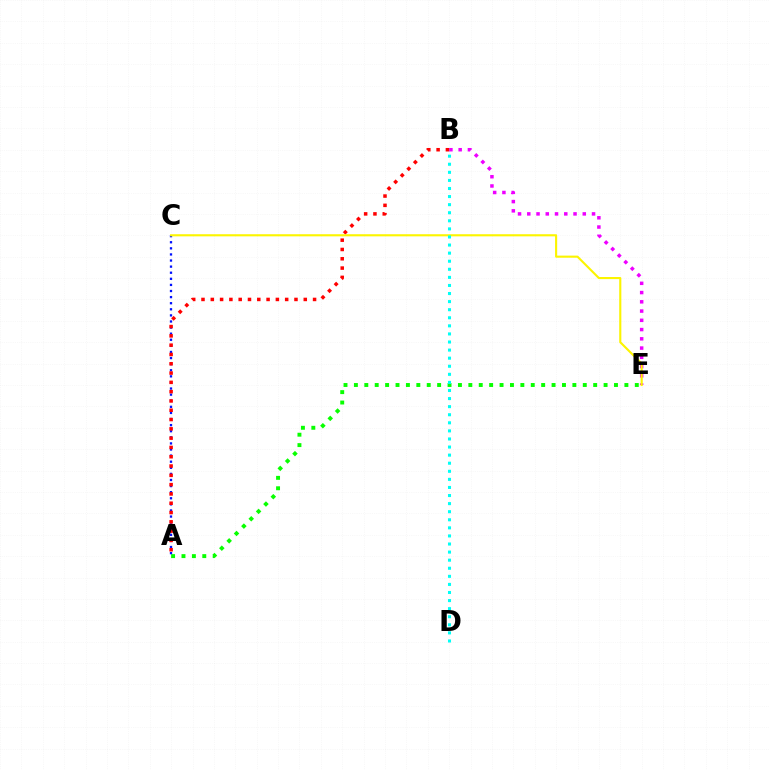{('B', 'E'): [{'color': '#ee00ff', 'line_style': 'dotted', 'thickness': 2.51}], ('A', 'E'): [{'color': '#08ff00', 'line_style': 'dotted', 'thickness': 2.83}], ('A', 'C'): [{'color': '#0010ff', 'line_style': 'dotted', 'thickness': 1.66}], ('A', 'B'): [{'color': '#ff0000', 'line_style': 'dotted', 'thickness': 2.53}], ('C', 'E'): [{'color': '#fcf500', 'line_style': 'solid', 'thickness': 1.52}], ('B', 'D'): [{'color': '#00fff6', 'line_style': 'dotted', 'thickness': 2.2}]}